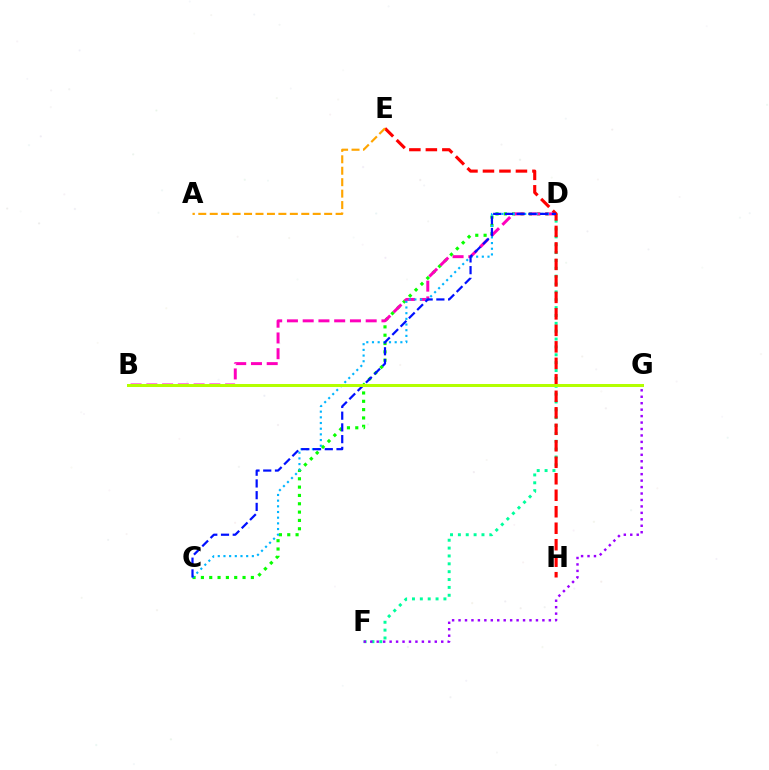{('C', 'D'): [{'color': '#08ff00', 'line_style': 'dotted', 'thickness': 2.26}, {'color': '#00b5ff', 'line_style': 'dotted', 'thickness': 1.54}, {'color': '#0010ff', 'line_style': 'dashed', 'thickness': 1.59}], ('B', 'D'): [{'color': '#ff00bd', 'line_style': 'dashed', 'thickness': 2.14}], ('D', 'F'): [{'color': '#00ff9d', 'line_style': 'dotted', 'thickness': 2.14}], ('E', 'H'): [{'color': '#ff0000', 'line_style': 'dashed', 'thickness': 2.24}], ('A', 'E'): [{'color': '#ffa500', 'line_style': 'dashed', 'thickness': 1.55}], ('F', 'G'): [{'color': '#9b00ff', 'line_style': 'dotted', 'thickness': 1.75}], ('B', 'G'): [{'color': '#b3ff00', 'line_style': 'solid', 'thickness': 2.16}]}